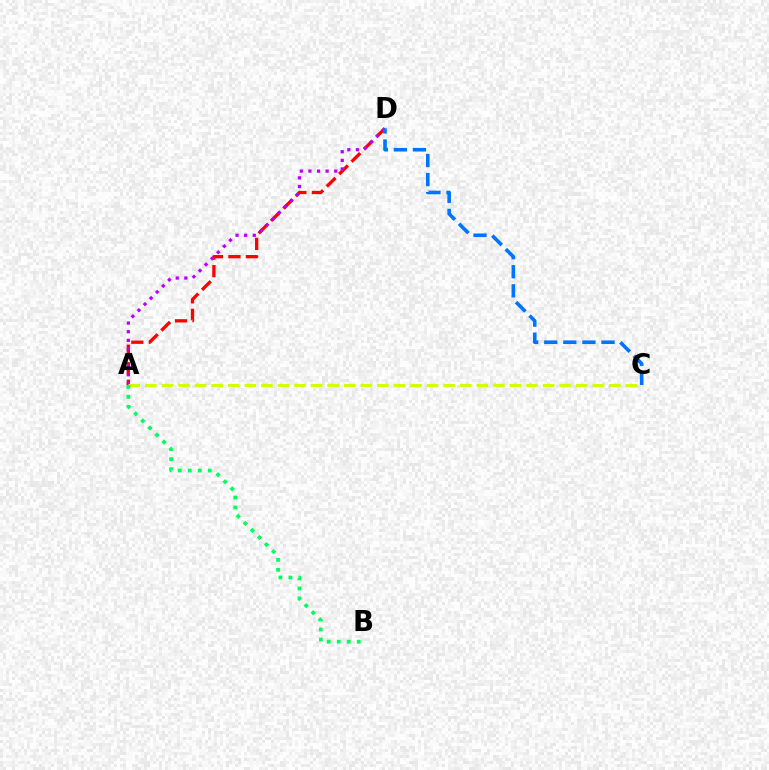{('A', 'D'): [{'color': '#ff0000', 'line_style': 'dashed', 'thickness': 2.38}, {'color': '#b900ff', 'line_style': 'dotted', 'thickness': 2.34}], ('A', 'C'): [{'color': '#d1ff00', 'line_style': 'dashed', 'thickness': 2.25}], ('A', 'B'): [{'color': '#00ff5c', 'line_style': 'dotted', 'thickness': 2.72}], ('C', 'D'): [{'color': '#0074ff', 'line_style': 'dashed', 'thickness': 2.59}]}